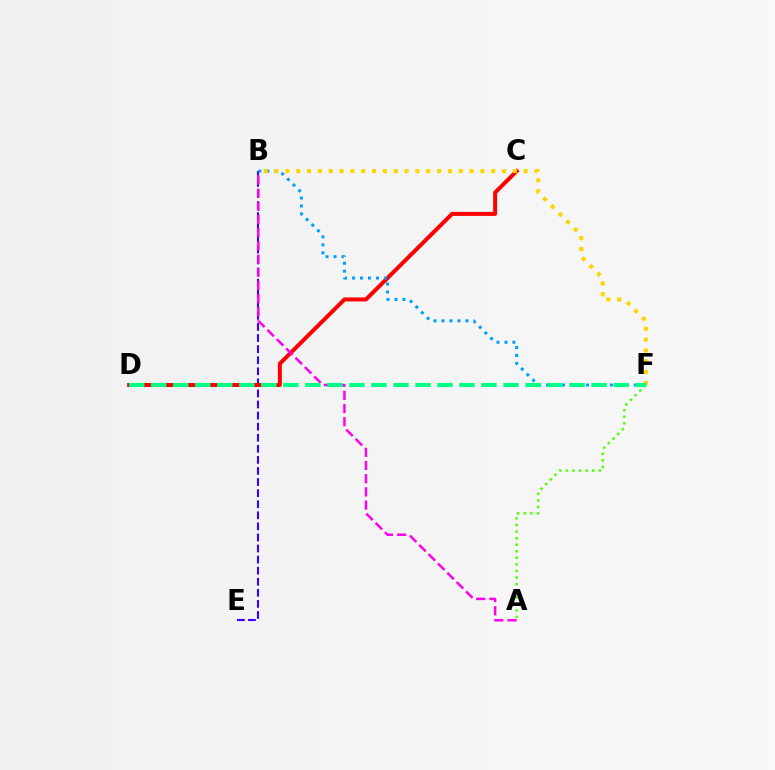{('B', 'E'): [{'color': '#3700ff', 'line_style': 'dashed', 'thickness': 1.5}], ('A', 'F'): [{'color': '#4fff00', 'line_style': 'dotted', 'thickness': 1.79}], ('C', 'D'): [{'color': '#ff0000', 'line_style': 'solid', 'thickness': 2.88}], ('B', 'F'): [{'color': '#009eff', 'line_style': 'dotted', 'thickness': 2.17}, {'color': '#ffd500', 'line_style': 'dotted', 'thickness': 2.94}], ('A', 'B'): [{'color': '#ff00ed', 'line_style': 'dashed', 'thickness': 1.79}], ('D', 'F'): [{'color': '#00ff86', 'line_style': 'dashed', 'thickness': 2.99}]}